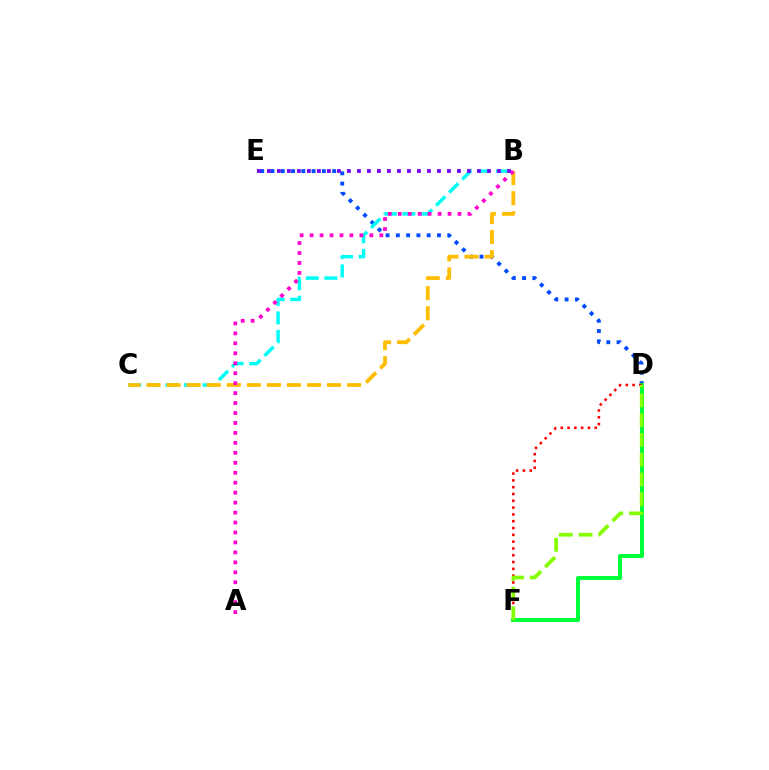{('D', 'E'): [{'color': '#004bff', 'line_style': 'dotted', 'thickness': 2.79}], ('B', 'C'): [{'color': '#00fff6', 'line_style': 'dashed', 'thickness': 2.52}, {'color': '#ffbd00', 'line_style': 'dashed', 'thickness': 2.73}], ('D', 'F'): [{'color': '#00ff39', 'line_style': 'solid', 'thickness': 2.87}, {'color': '#ff0000', 'line_style': 'dotted', 'thickness': 1.85}, {'color': '#84ff00', 'line_style': 'dashed', 'thickness': 2.69}], ('A', 'B'): [{'color': '#ff00cf', 'line_style': 'dotted', 'thickness': 2.71}], ('B', 'E'): [{'color': '#7200ff', 'line_style': 'dotted', 'thickness': 2.72}]}